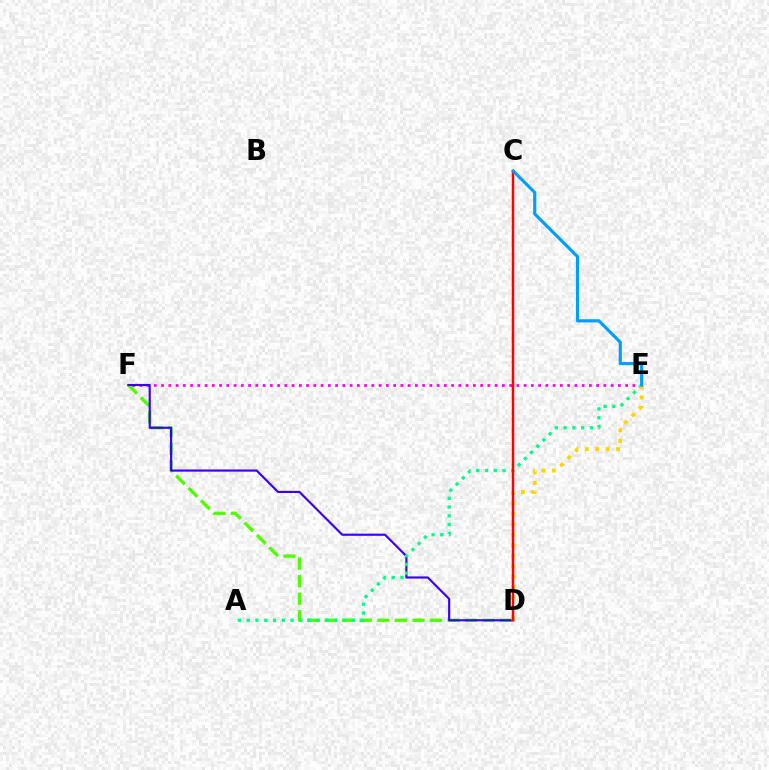{('D', 'F'): [{'color': '#4fff00', 'line_style': 'dashed', 'thickness': 2.39}, {'color': '#3700ff', 'line_style': 'solid', 'thickness': 1.55}], ('E', 'F'): [{'color': '#ff00ed', 'line_style': 'dotted', 'thickness': 1.97}], ('A', 'E'): [{'color': '#00ff86', 'line_style': 'dotted', 'thickness': 2.38}], ('D', 'E'): [{'color': '#ffd500', 'line_style': 'dotted', 'thickness': 2.84}], ('C', 'D'): [{'color': '#ff0000', 'line_style': 'solid', 'thickness': 1.79}], ('C', 'E'): [{'color': '#009eff', 'line_style': 'solid', 'thickness': 2.27}]}